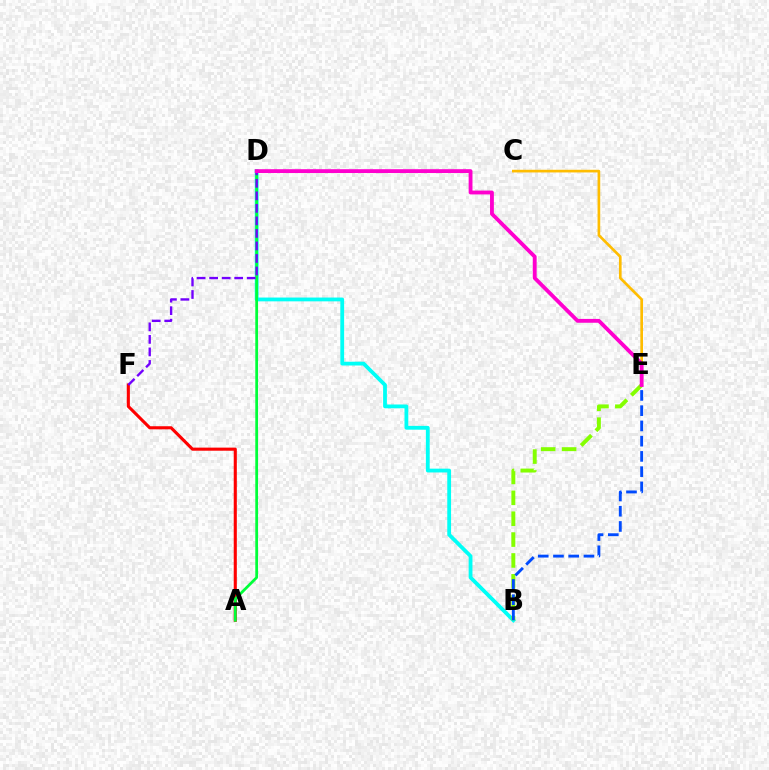{('C', 'E'): [{'color': '#ffbd00', 'line_style': 'solid', 'thickness': 1.92}], ('B', 'D'): [{'color': '#00fff6', 'line_style': 'solid', 'thickness': 2.73}], ('B', 'E'): [{'color': '#84ff00', 'line_style': 'dashed', 'thickness': 2.84}, {'color': '#004bff', 'line_style': 'dashed', 'thickness': 2.07}], ('A', 'F'): [{'color': '#ff0000', 'line_style': 'solid', 'thickness': 2.23}], ('A', 'D'): [{'color': '#00ff39', 'line_style': 'solid', 'thickness': 1.99}], ('D', 'F'): [{'color': '#7200ff', 'line_style': 'dashed', 'thickness': 1.7}], ('D', 'E'): [{'color': '#ff00cf', 'line_style': 'solid', 'thickness': 2.76}]}